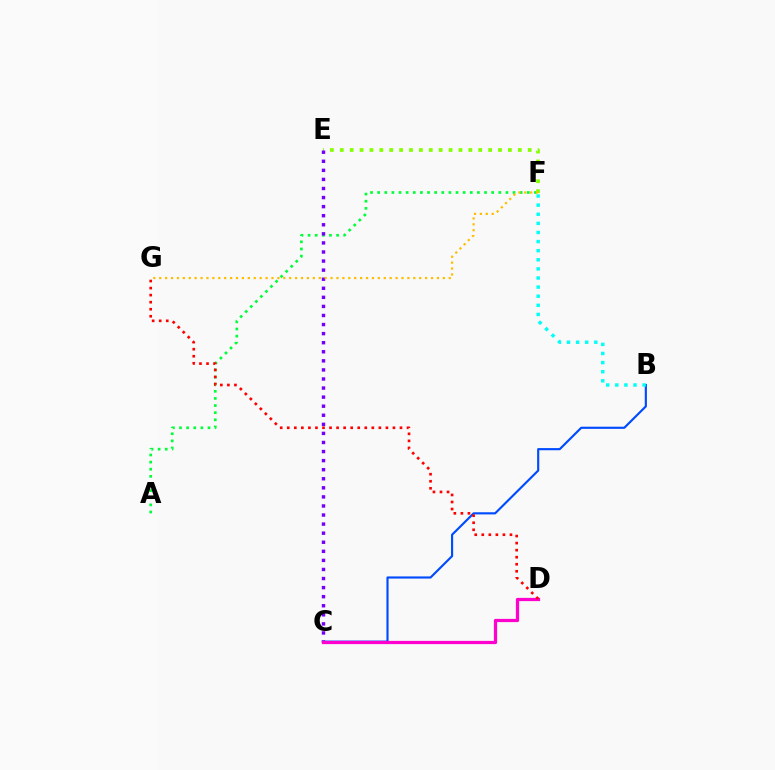{('B', 'C'): [{'color': '#004bff', 'line_style': 'solid', 'thickness': 1.54}], ('A', 'F'): [{'color': '#00ff39', 'line_style': 'dotted', 'thickness': 1.94}], ('E', 'F'): [{'color': '#84ff00', 'line_style': 'dotted', 'thickness': 2.69}], ('C', 'E'): [{'color': '#7200ff', 'line_style': 'dotted', 'thickness': 2.46}], ('C', 'D'): [{'color': '#ff00cf', 'line_style': 'solid', 'thickness': 2.32}], ('D', 'G'): [{'color': '#ff0000', 'line_style': 'dotted', 'thickness': 1.91}], ('F', 'G'): [{'color': '#ffbd00', 'line_style': 'dotted', 'thickness': 1.61}], ('B', 'F'): [{'color': '#00fff6', 'line_style': 'dotted', 'thickness': 2.47}]}